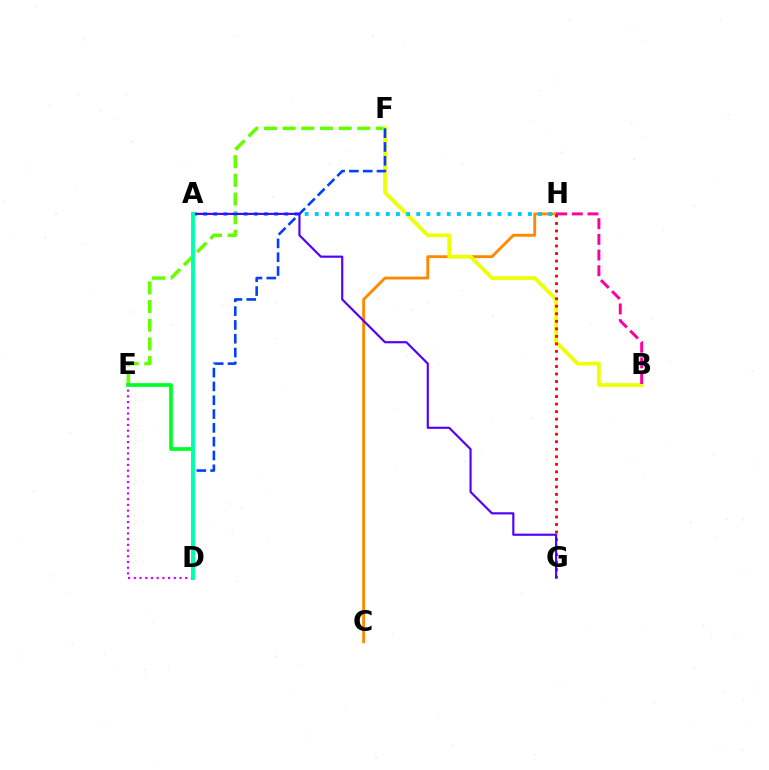{('C', 'H'): [{'color': '#ff8800', 'line_style': 'solid', 'thickness': 2.06}], ('E', 'F'): [{'color': '#66ff00', 'line_style': 'dashed', 'thickness': 2.54}], ('B', 'F'): [{'color': '#eeff00', 'line_style': 'solid', 'thickness': 2.68}], ('A', 'H'): [{'color': '#00c7ff', 'line_style': 'dotted', 'thickness': 2.76}], ('D', 'F'): [{'color': '#003fff', 'line_style': 'dashed', 'thickness': 1.88}], ('B', 'H'): [{'color': '#ff00a0', 'line_style': 'dashed', 'thickness': 2.13}], ('G', 'H'): [{'color': '#ff0000', 'line_style': 'dotted', 'thickness': 2.05}], ('D', 'E'): [{'color': '#d600ff', 'line_style': 'dotted', 'thickness': 1.55}, {'color': '#00ff27', 'line_style': 'solid', 'thickness': 2.66}], ('A', 'G'): [{'color': '#4f00ff', 'line_style': 'solid', 'thickness': 1.55}], ('A', 'D'): [{'color': '#00ffaf', 'line_style': 'solid', 'thickness': 2.8}]}